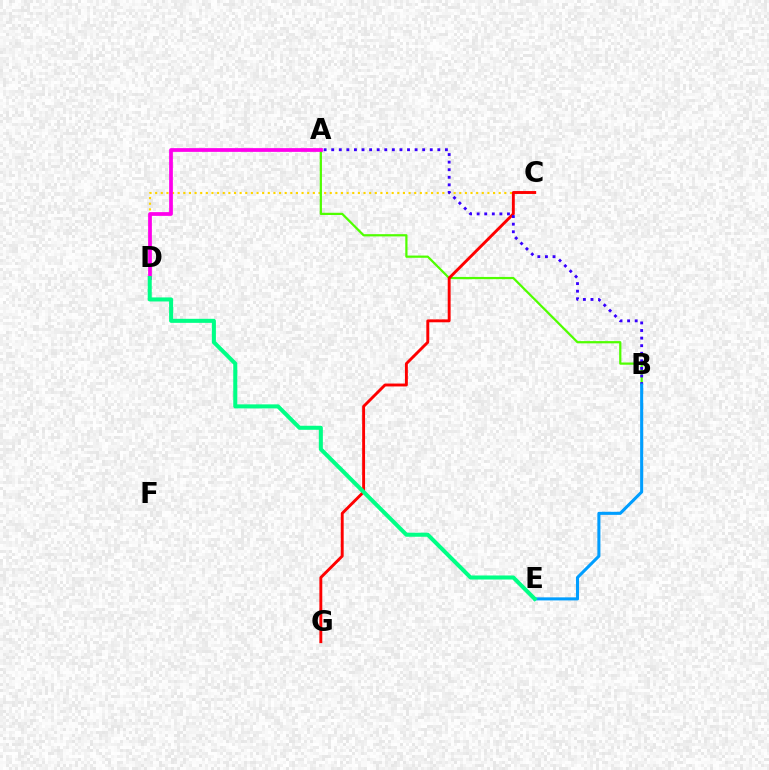{('C', 'D'): [{'color': '#ffd500', 'line_style': 'dotted', 'thickness': 1.53}], ('A', 'B'): [{'color': '#4fff00', 'line_style': 'solid', 'thickness': 1.61}, {'color': '#3700ff', 'line_style': 'dotted', 'thickness': 2.06}], ('A', 'D'): [{'color': '#ff00ed', 'line_style': 'solid', 'thickness': 2.69}], ('C', 'G'): [{'color': '#ff0000', 'line_style': 'solid', 'thickness': 2.09}], ('B', 'E'): [{'color': '#009eff', 'line_style': 'solid', 'thickness': 2.2}], ('D', 'E'): [{'color': '#00ff86', 'line_style': 'solid', 'thickness': 2.91}]}